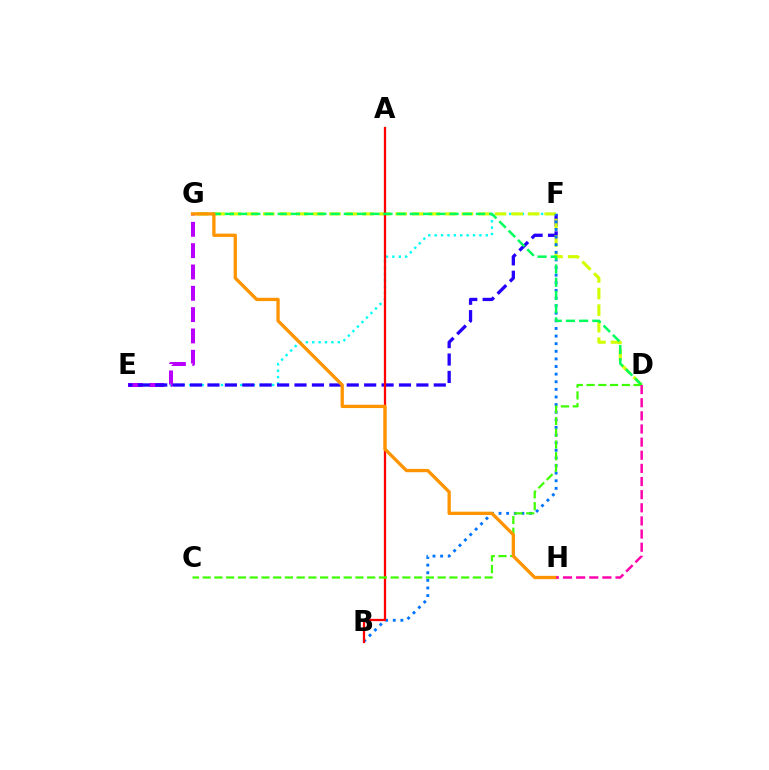{('E', 'F'): [{'color': '#00fff6', 'line_style': 'dotted', 'thickness': 1.74}, {'color': '#2500ff', 'line_style': 'dashed', 'thickness': 2.37}], ('E', 'G'): [{'color': '#b900ff', 'line_style': 'dashed', 'thickness': 2.9}], ('D', 'G'): [{'color': '#d1ff00', 'line_style': 'dashed', 'thickness': 2.25}, {'color': '#00ff5c', 'line_style': 'dashed', 'thickness': 1.8}], ('B', 'F'): [{'color': '#0074ff', 'line_style': 'dotted', 'thickness': 2.07}], ('A', 'B'): [{'color': '#ff0000', 'line_style': 'solid', 'thickness': 1.64}], ('C', 'D'): [{'color': '#3dff00', 'line_style': 'dashed', 'thickness': 1.6}], ('G', 'H'): [{'color': '#ff9400', 'line_style': 'solid', 'thickness': 2.38}], ('D', 'H'): [{'color': '#ff00ac', 'line_style': 'dashed', 'thickness': 1.78}]}